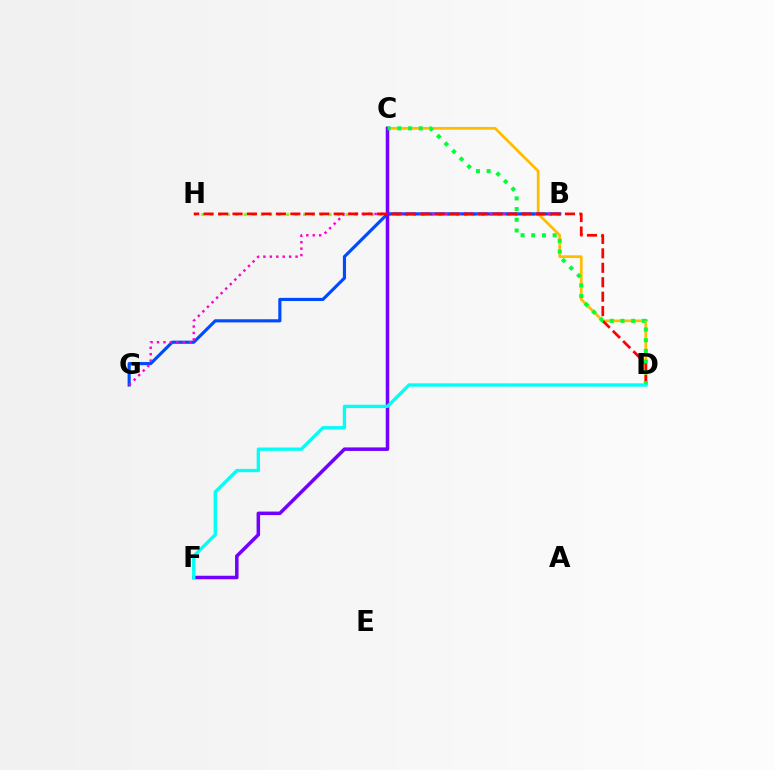{('C', 'D'): [{'color': '#ffbd00', 'line_style': 'solid', 'thickness': 1.98}, {'color': '#00ff39', 'line_style': 'dotted', 'thickness': 2.9}], ('B', 'H'): [{'color': '#84ff00', 'line_style': 'dotted', 'thickness': 2.3}], ('B', 'G'): [{'color': '#004bff', 'line_style': 'solid', 'thickness': 2.27}, {'color': '#ff00cf', 'line_style': 'dotted', 'thickness': 1.75}], ('C', 'F'): [{'color': '#7200ff', 'line_style': 'solid', 'thickness': 2.53}], ('D', 'H'): [{'color': '#ff0000', 'line_style': 'dashed', 'thickness': 1.96}], ('D', 'F'): [{'color': '#00fff6', 'line_style': 'solid', 'thickness': 2.4}]}